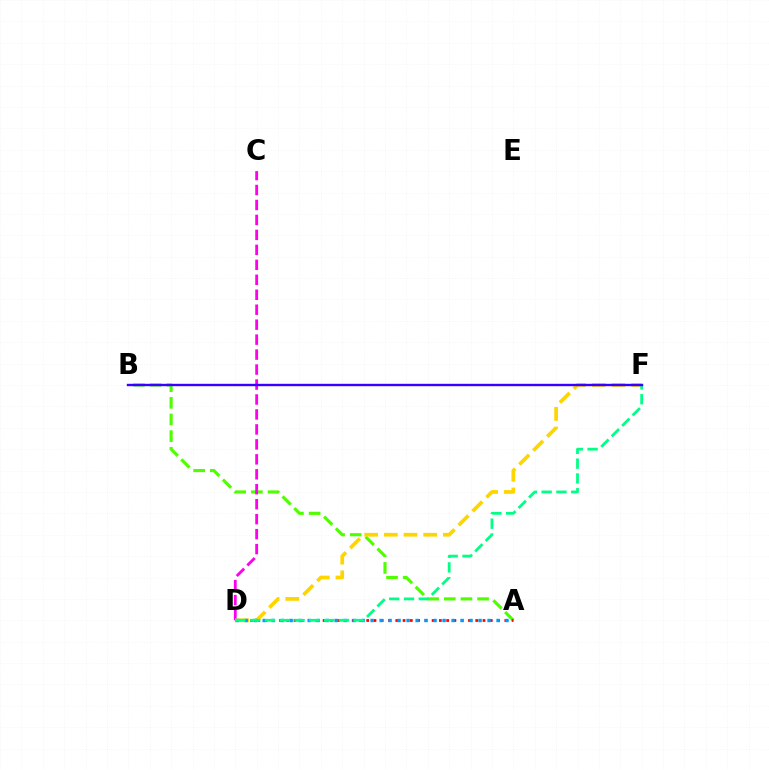{('A', 'B'): [{'color': '#4fff00', 'line_style': 'dashed', 'thickness': 2.26}], ('C', 'D'): [{'color': '#ff00ed', 'line_style': 'dashed', 'thickness': 2.03}], ('A', 'D'): [{'color': '#ff0000', 'line_style': 'dotted', 'thickness': 1.97}, {'color': '#009eff', 'line_style': 'dotted', 'thickness': 2.44}], ('D', 'F'): [{'color': '#ffd500', 'line_style': 'dashed', 'thickness': 2.67}, {'color': '#00ff86', 'line_style': 'dashed', 'thickness': 2.01}], ('B', 'F'): [{'color': '#3700ff', 'line_style': 'solid', 'thickness': 1.71}]}